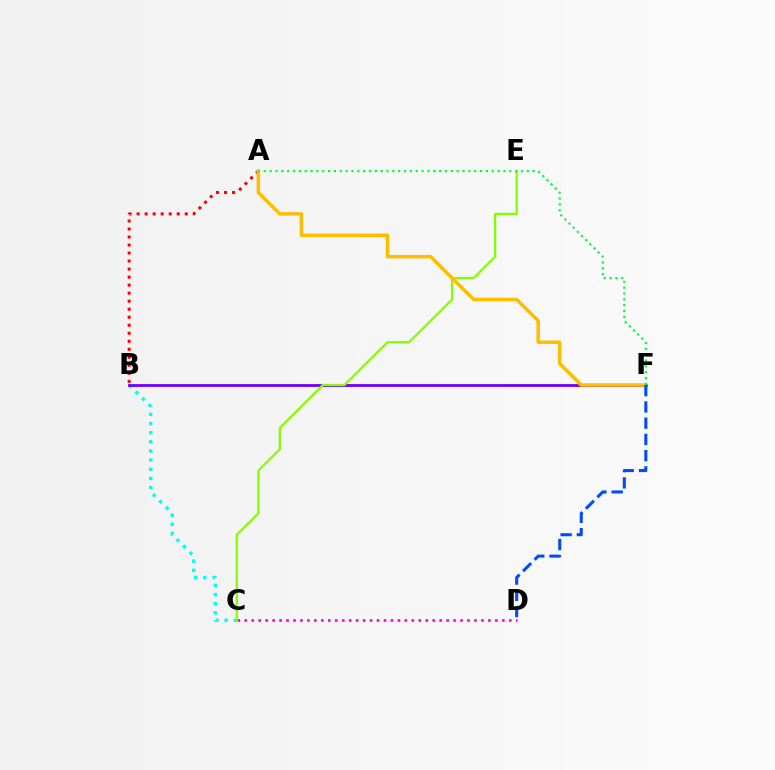{('B', 'C'): [{'color': '#00fff6', 'line_style': 'dotted', 'thickness': 2.49}], ('B', 'F'): [{'color': '#7200ff', 'line_style': 'solid', 'thickness': 2.03}], ('C', 'D'): [{'color': '#ff00cf', 'line_style': 'dotted', 'thickness': 1.89}], ('C', 'E'): [{'color': '#84ff00', 'line_style': 'solid', 'thickness': 1.63}], ('A', 'B'): [{'color': '#ff0000', 'line_style': 'dotted', 'thickness': 2.18}], ('A', 'F'): [{'color': '#ffbd00', 'line_style': 'solid', 'thickness': 2.51}, {'color': '#00ff39', 'line_style': 'dotted', 'thickness': 1.59}], ('D', 'F'): [{'color': '#004bff', 'line_style': 'dashed', 'thickness': 2.21}]}